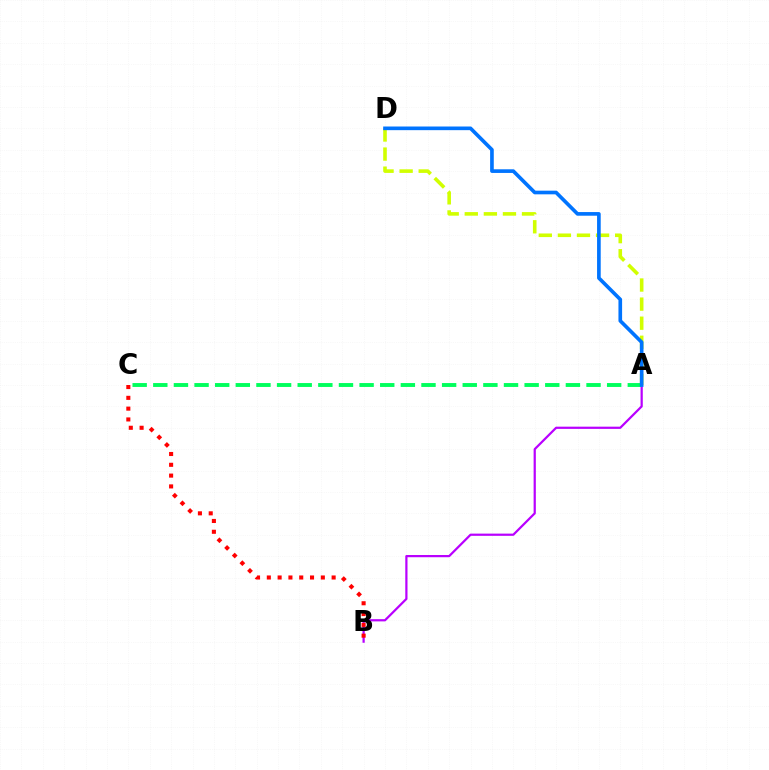{('A', 'D'): [{'color': '#d1ff00', 'line_style': 'dashed', 'thickness': 2.59}, {'color': '#0074ff', 'line_style': 'solid', 'thickness': 2.63}], ('A', 'B'): [{'color': '#b900ff', 'line_style': 'solid', 'thickness': 1.6}], ('A', 'C'): [{'color': '#00ff5c', 'line_style': 'dashed', 'thickness': 2.8}], ('B', 'C'): [{'color': '#ff0000', 'line_style': 'dotted', 'thickness': 2.93}]}